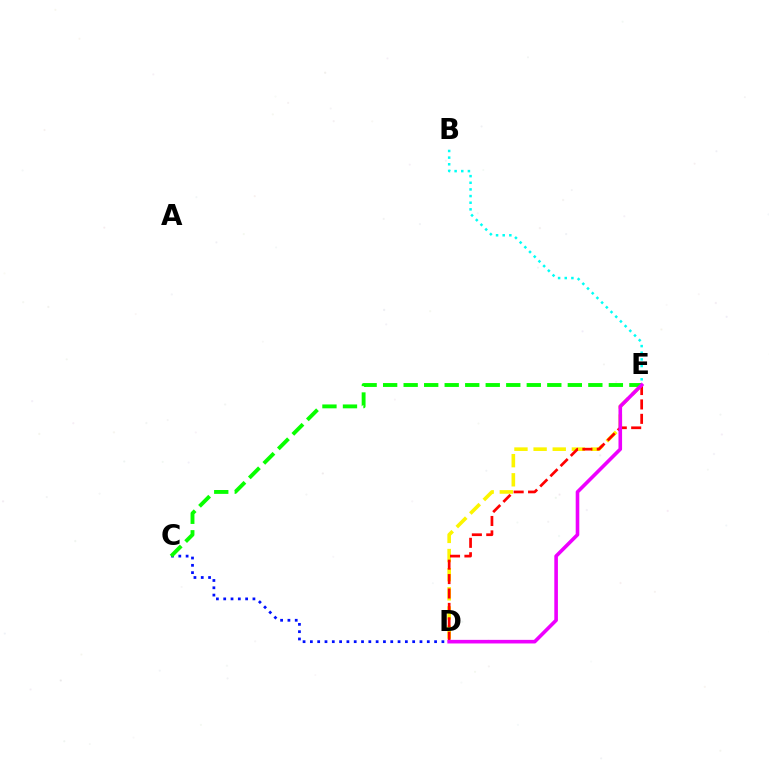{('B', 'E'): [{'color': '#00fff6', 'line_style': 'dotted', 'thickness': 1.81}], ('D', 'E'): [{'color': '#fcf500', 'line_style': 'dashed', 'thickness': 2.6}, {'color': '#ff0000', 'line_style': 'dashed', 'thickness': 1.96}, {'color': '#ee00ff', 'line_style': 'solid', 'thickness': 2.59}], ('C', 'D'): [{'color': '#0010ff', 'line_style': 'dotted', 'thickness': 1.99}], ('C', 'E'): [{'color': '#08ff00', 'line_style': 'dashed', 'thickness': 2.79}]}